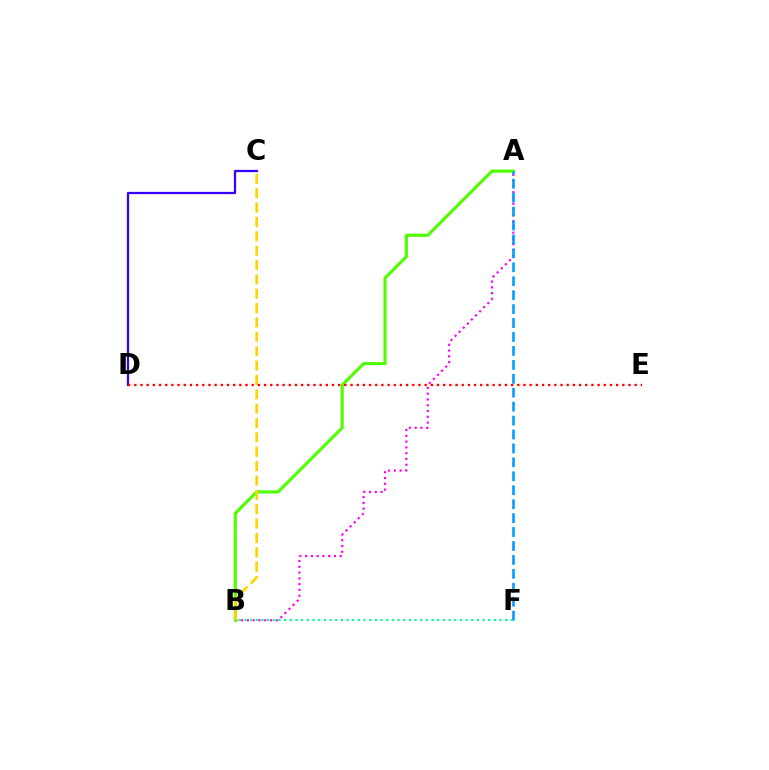{('C', 'D'): [{'color': '#3700ff', 'line_style': 'solid', 'thickness': 1.62}], ('A', 'B'): [{'color': '#ff00ed', 'line_style': 'dotted', 'thickness': 1.57}, {'color': '#4fff00', 'line_style': 'solid', 'thickness': 2.25}], ('B', 'F'): [{'color': '#00ff86', 'line_style': 'dotted', 'thickness': 1.54}], ('B', 'C'): [{'color': '#ffd500', 'line_style': 'dashed', 'thickness': 1.95}], ('A', 'F'): [{'color': '#009eff', 'line_style': 'dashed', 'thickness': 1.89}], ('D', 'E'): [{'color': '#ff0000', 'line_style': 'dotted', 'thickness': 1.68}]}